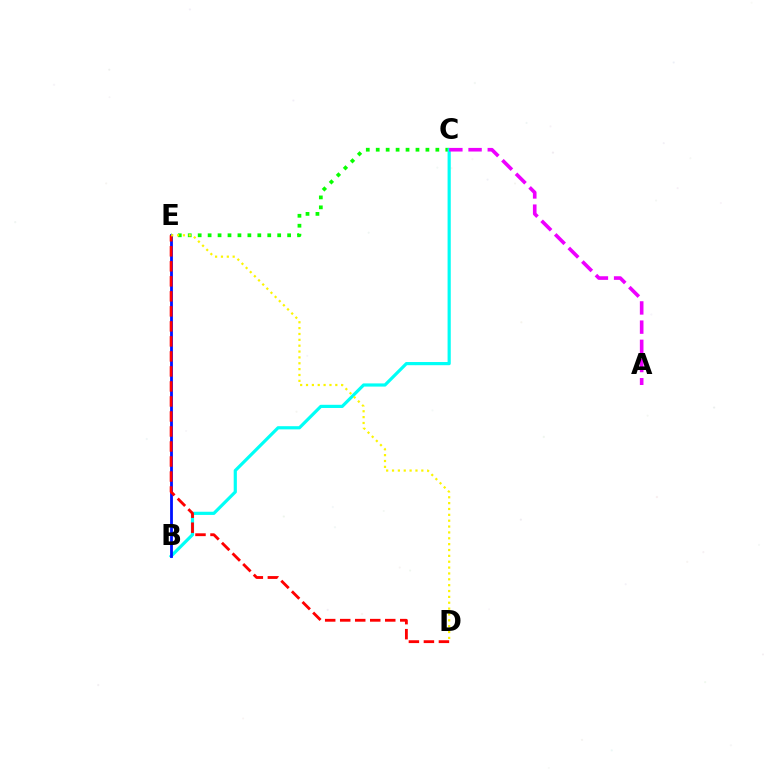{('C', 'E'): [{'color': '#08ff00', 'line_style': 'dotted', 'thickness': 2.7}], ('B', 'C'): [{'color': '#00fff6', 'line_style': 'solid', 'thickness': 2.29}], ('B', 'E'): [{'color': '#0010ff', 'line_style': 'solid', 'thickness': 2.02}], ('D', 'E'): [{'color': '#ff0000', 'line_style': 'dashed', 'thickness': 2.04}, {'color': '#fcf500', 'line_style': 'dotted', 'thickness': 1.59}], ('A', 'C'): [{'color': '#ee00ff', 'line_style': 'dashed', 'thickness': 2.61}]}